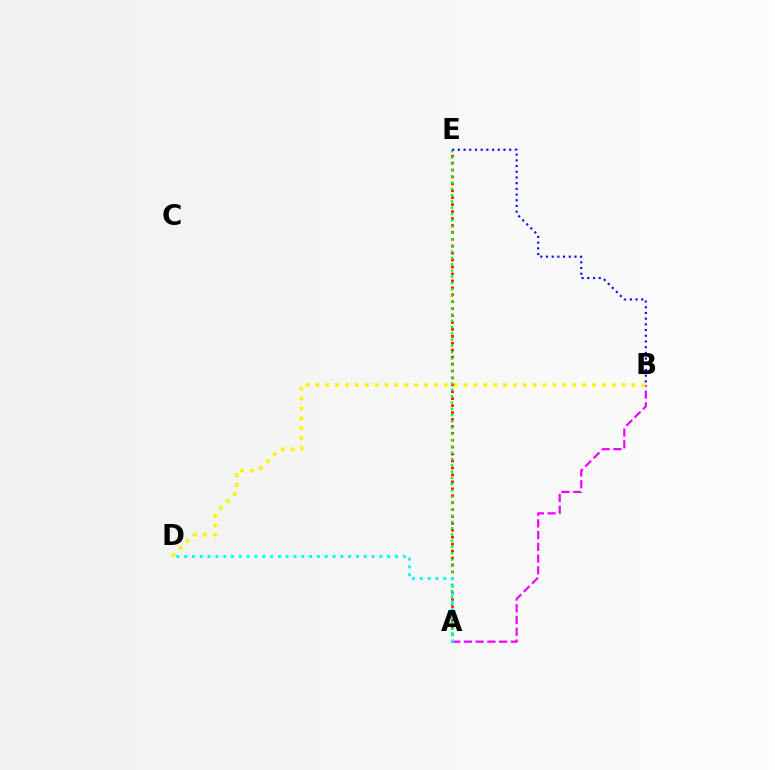{('A', 'B'): [{'color': '#ee00ff', 'line_style': 'dashed', 'thickness': 1.59}], ('A', 'E'): [{'color': '#ff0000', 'line_style': 'dotted', 'thickness': 1.88}, {'color': '#08ff00', 'line_style': 'dotted', 'thickness': 1.71}], ('A', 'D'): [{'color': '#00fff6', 'line_style': 'dotted', 'thickness': 2.12}], ('B', 'D'): [{'color': '#fcf500', 'line_style': 'dotted', 'thickness': 2.68}], ('B', 'E'): [{'color': '#0010ff', 'line_style': 'dotted', 'thickness': 1.55}]}